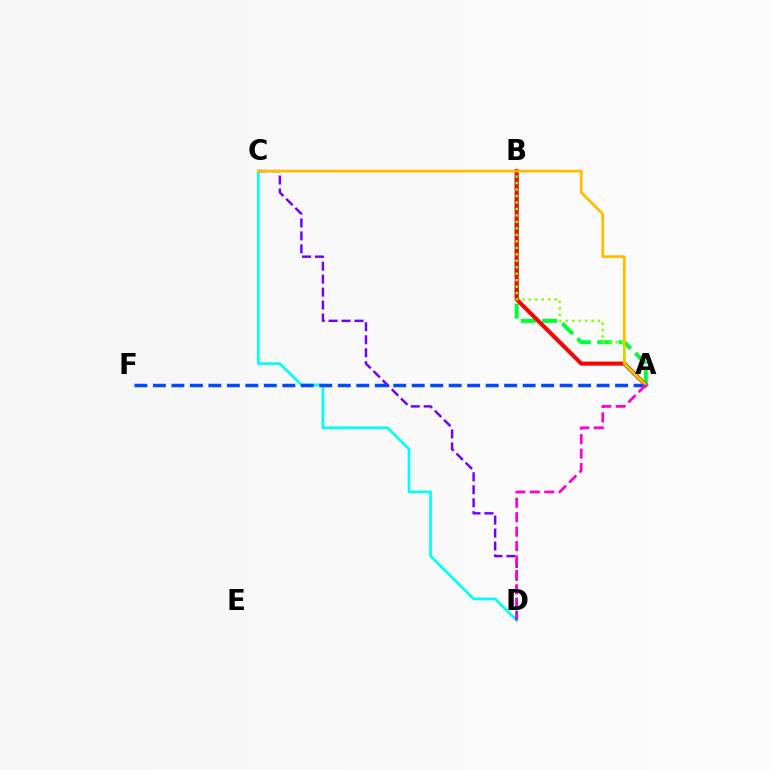{('C', 'D'): [{'color': '#00fff6', 'line_style': 'solid', 'thickness': 1.94}, {'color': '#7200ff', 'line_style': 'dashed', 'thickness': 1.76}], ('A', 'B'): [{'color': '#00ff39', 'line_style': 'dashed', 'thickness': 2.9}, {'color': '#ff0000', 'line_style': 'solid', 'thickness': 2.91}, {'color': '#84ff00', 'line_style': 'dotted', 'thickness': 1.76}], ('A', 'C'): [{'color': '#ffbd00', 'line_style': 'solid', 'thickness': 2.0}], ('A', 'F'): [{'color': '#004bff', 'line_style': 'dashed', 'thickness': 2.51}], ('A', 'D'): [{'color': '#ff00cf', 'line_style': 'dashed', 'thickness': 1.96}]}